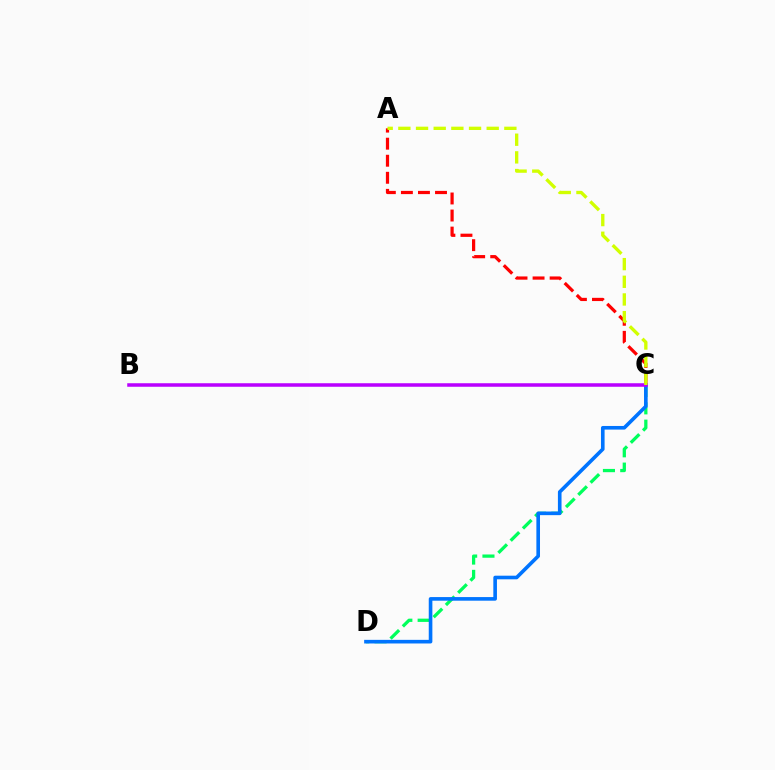{('C', 'D'): [{'color': '#00ff5c', 'line_style': 'dashed', 'thickness': 2.35}, {'color': '#0074ff', 'line_style': 'solid', 'thickness': 2.61}], ('A', 'C'): [{'color': '#ff0000', 'line_style': 'dashed', 'thickness': 2.32}, {'color': '#d1ff00', 'line_style': 'dashed', 'thickness': 2.4}], ('B', 'C'): [{'color': '#b900ff', 'line_style': 'solid', 'thickness': 2.54}]}